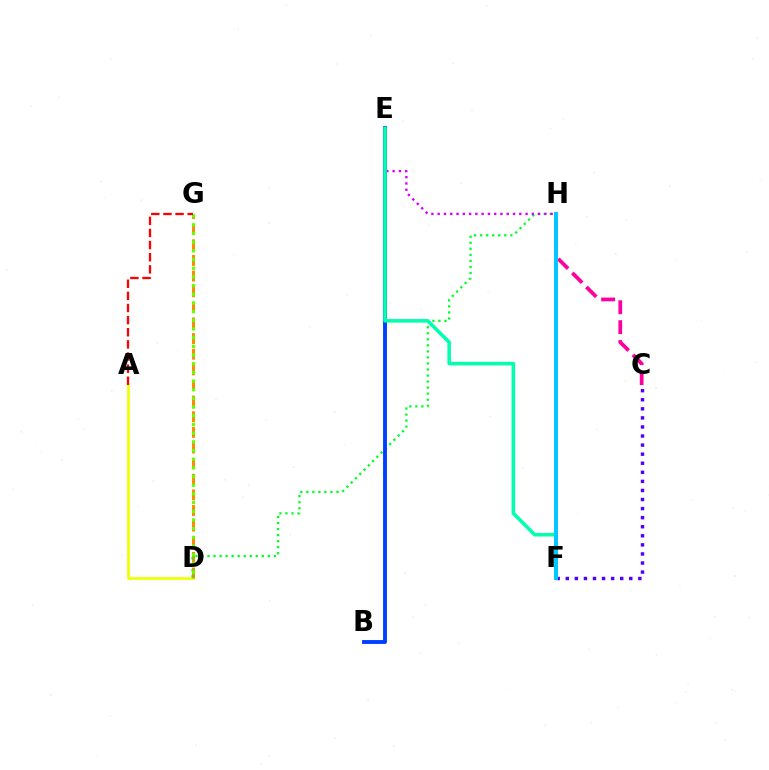{('A', 'D'): [{'color': '#eeff00', 'line_style': 'solid', 'thickness': 1.93}], ('D', 'G'): [{'color': '#ff8800', 'line_style': 'dashed', 'thickness': 2.12}, {'color': '#66ff00', 'line_style': 'dotted', 'thickness': 2.36}], ('C', 'F'): [{'color': '#4f00ff', 'line_style': 'dotted', 'thickness': 2.46}], ('D', 'H'): [{'color': '#00ff27', 'line_style': 'dotted', 'thickness': 1.64}], ('B', 'E'): [{'color': '#003fff', 'line_style': 'solid', 'thickness': 2.8}], ('C', 'H'): [{'color': '#ff00a0', 'line_style': 'dashed', 'thickness': 2.71}], ('E', 'H'): [{'color': '#d600ff', 'line_style': 'dotted', 'thickness': 1.71}], ('E', 'F'): [{'color': '#00ffaf', 'line_style': 'solid', 'thickness': 2.55}], ('A', 'G'): [{'color': '#ff0000', 'line_style': 'dashed', 'thickness': 1.65}], ('F', 'H'): [{'color': '#00c7ff', 'line_style': 'solid', 'thickness': 2.85}]}